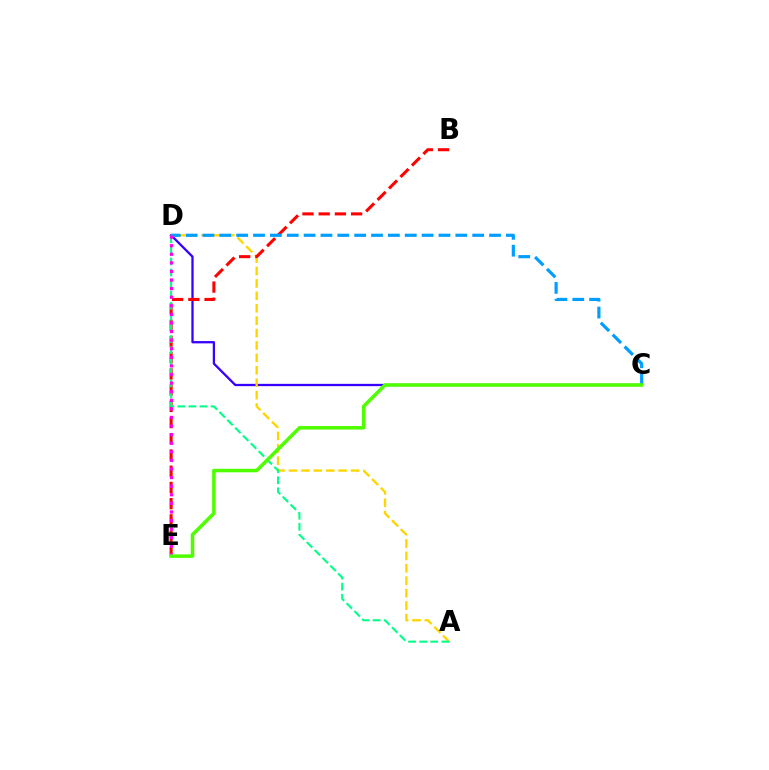{('C', 'D'): [{'color': '#3700ff', 'line_style': 'solid', 'thickness': 1.65}, {'color': '#009eff', 'line_style': 'dashed', 'thickness': 2.29}], ('A', 'D'): [{'color': '#ffd500', 'line_style': 'dashed', 'thickness': 1.69}, {'color': '#00ff86', 'line_style': 'dashed', 'thickness': 1.51}], ('B', 'E'): [{'color': '#ff0000', 'line_style': 'dashed', 'thickness': 2.2}], ('D', 'E'): [{'color': '#ff00ed', 'line_style': 'dotted', 'thickness': 2.33}], ('C', 'E'): [{'color': '#4fff00', 'line_style': 'solid', 'thickness': 2.54}]}